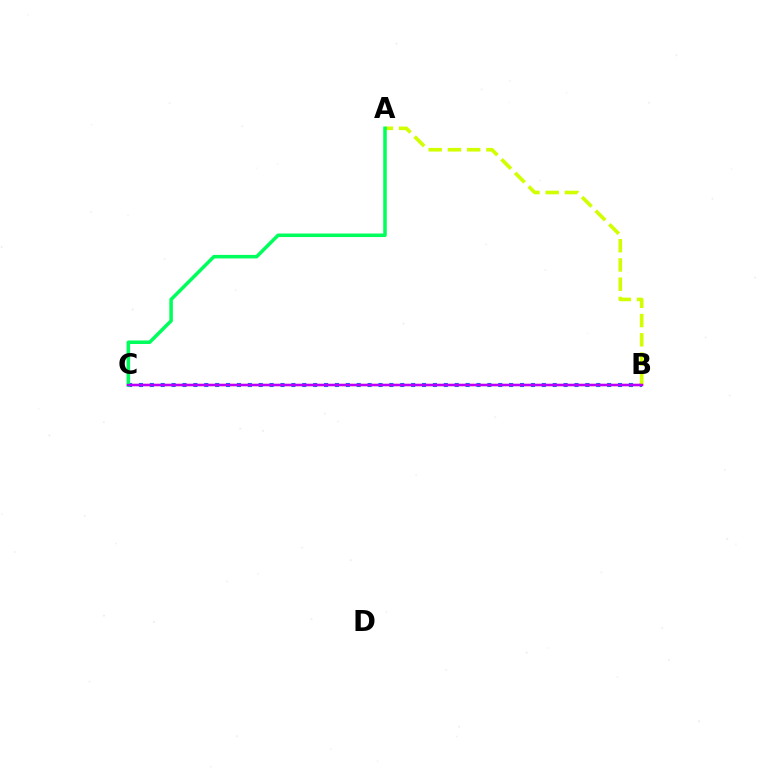{('B', 'C'): [{'color': '#0074ff', 'line_style': 'dotted', 'thickness': 2.96}, {'color': '#ff0000', 'line_style': 'solid', 'thickness': 1.58}, {'color': '#b900ff', 'line_style': 'solid', 'thickness': 1.74}], ('A', 'B'): [{'color': '#d1ff00', 'line_style': 'dashed', 'thickness': 2.61}], ('A', 'C'): [{'color': '#00ff5c', 'line_style': 'solid', 'thickness': 2.54}]}